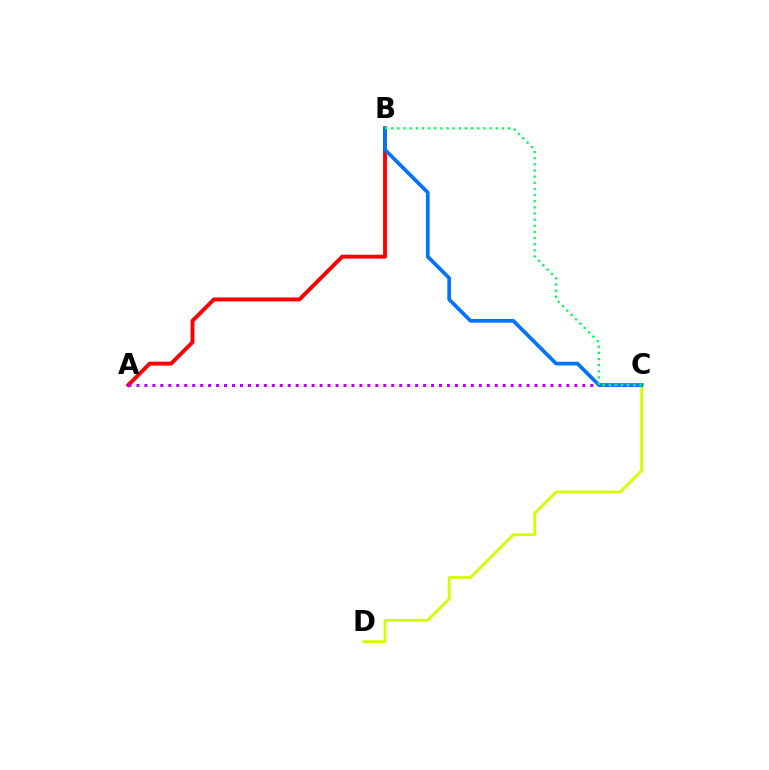{('A', 'B'): [{'color': '#ff0000', 'line_style': 'solid', 'thickness': 2.81}], ('A', 'C'): [{'color': '#b900ff', 'line_style': 'dotted', 'thickness': 2.16}], ('C', 'D'): [{'color': '#d1ff00', 'line_style': 'solid', 'thickness': 2.0}], ('B', 'C'): [{'color': '#0074ff', 'line_style': 'solid', 'thickness': 2.66}, {'color': '#00ff5c', 'line_style': 'dotted', 'thickness': 1.67}]}